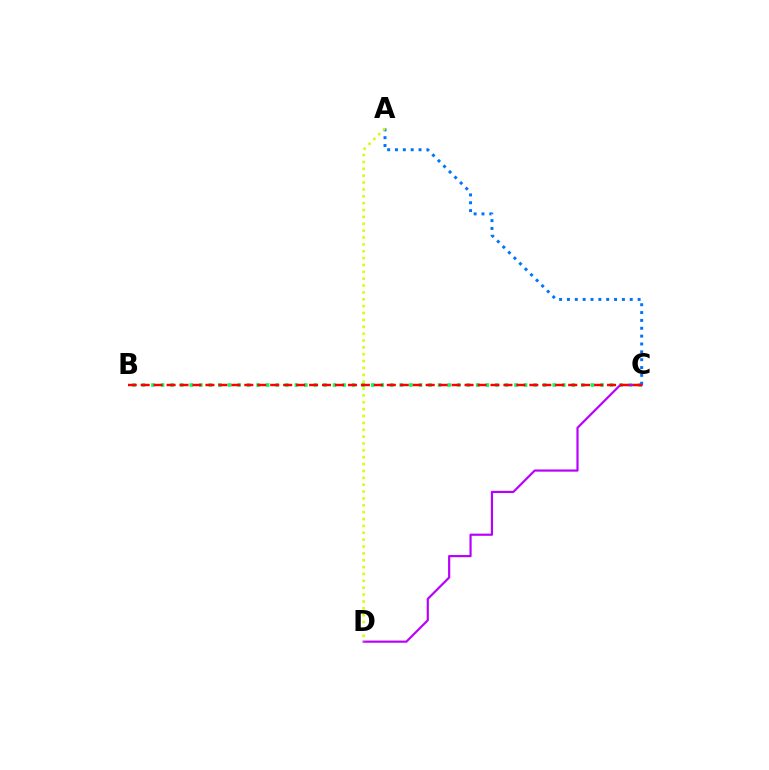{('B', 'C'): [{'color': '#00ff5c', 'line_style': 'dotted', 'thickness': 2.6}, {'color': '#ff0000', 'line_style': 'dashed', 'thickness': 1.76}], ('A', 'C'): [{'color': '#0074ff', 'line_style': 'dotted', 'thickness': 2.13}], ('C', 'D'): [{'color': '#b900ff', 'line_style': 'solid', 'thickness': 1.57}], ('A', 'D'): [{'color': '#d1ff00', 'line_style': 'dotted', 'thickness': 1.87}]}